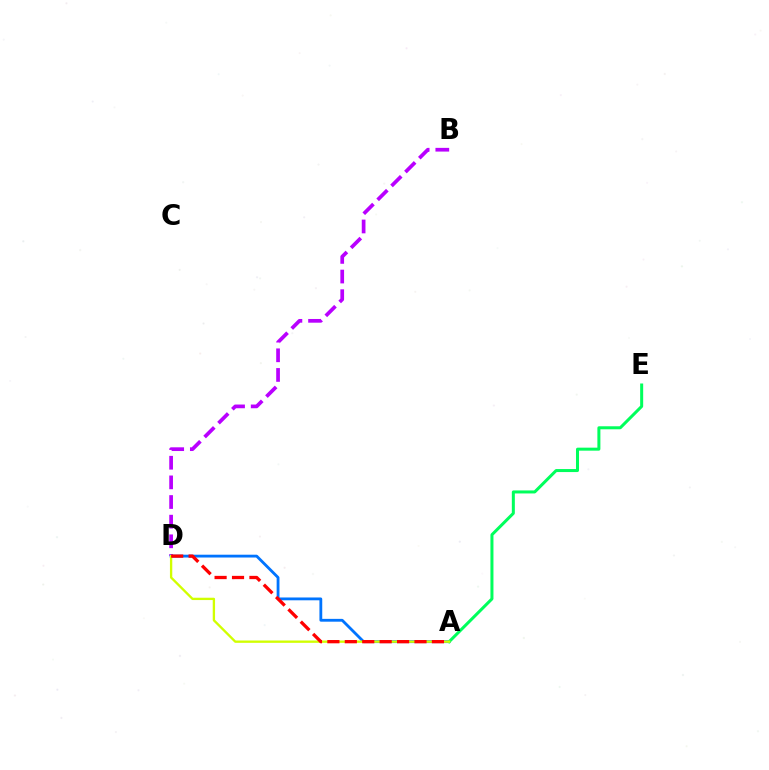{('B', 'D'): [{'color': '#b900ff', 'line_style': 'dashed', 'thickness': 2.67}], ('A', 'D'): [{'color': '#0074ff', 'line_style': 'solid', 'thickness': 2.03}, {'color': '#d1ff00', 'line_style': 'solid', 'thickness': 1.68}, {'color': '#ff0000', 'line_style': 'dashed', 'thickness': 2.37}], ('A', 'E'): [{'color': '#00ff5c', 'line_style': 'solid', 'thickness': 2.17}]}